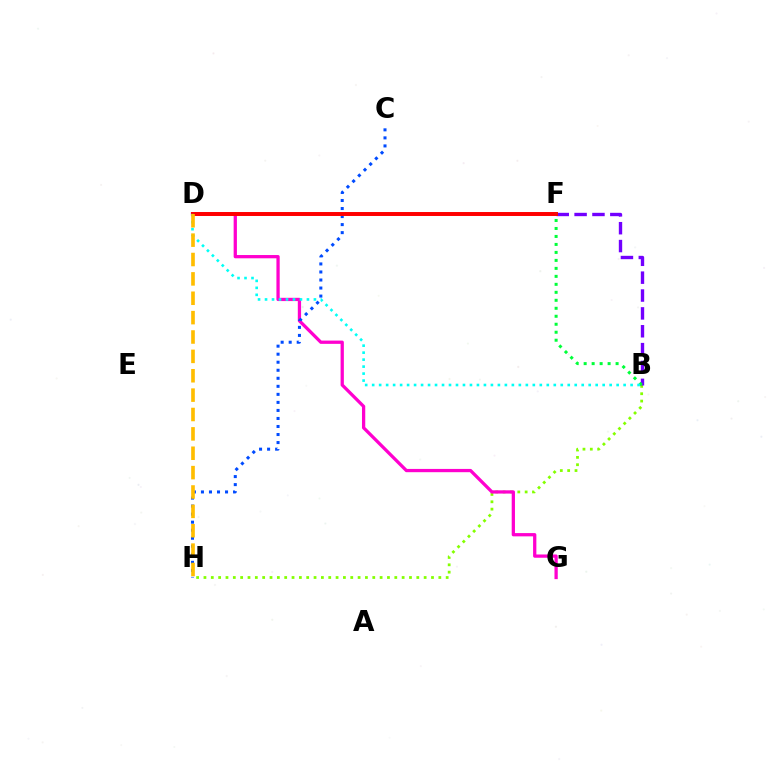{('B', 'H'): [{'color': '#84ff00', 'line_style': 'dotted', 'thickness': 1.99}], ('B', 'F'): [{'color': '#7200ff', 'line_style': 'dashed', 'thickness': 2.43}, {'color': '#00ff39', 'line_style': 'dotted', 'thickness': 2.17}], ('D', 'G'): [{'color': '#ff00cf', 'line_style': 'solid', 'thickness': 2.35}], ('C', 'H'): [{'color': '#004bff', 'line_style': 'dotted', 'thickness': 2.18}], ('D', 'F'): [{'color': '#ff0000', 'line_style': 'solid', 'thickness': 2.84}], ('B', 'D'): [{'color': '#00fff6', 'line_style': 'dotted', 'thickness': 1.9}], ('D', 'H'): [{'color': '#ffbd00', 'line_style': 'dashed', 'thickness': 2.63}]}